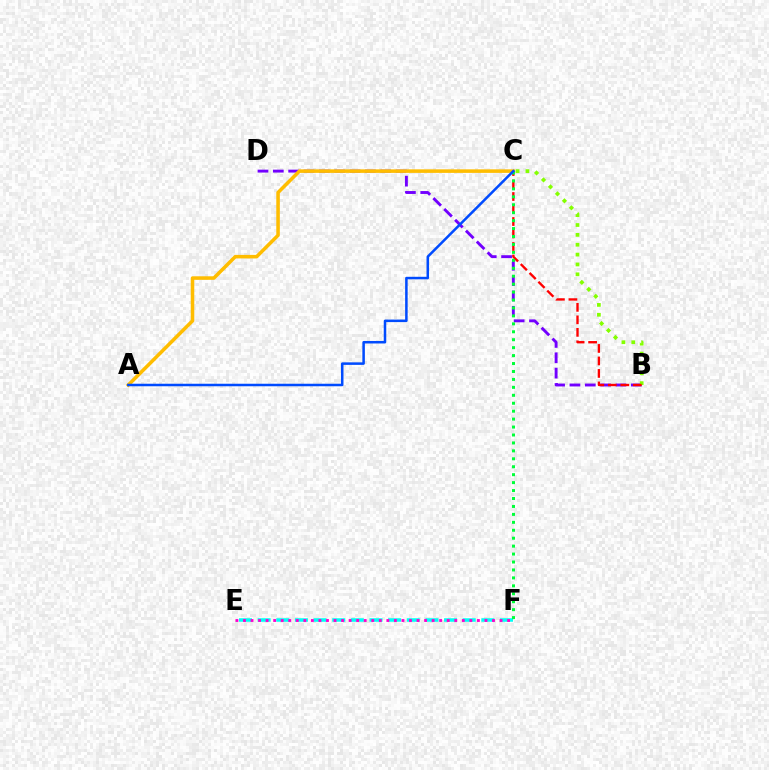{('E', 'F'): [{'color': '#00fff6', 'line_style': 'dashed', 'thickness': 2.53}, {'color': '#ff00cf', 'line_style': 'dotted', 'thickness': 2.05}], ('B', 'D'): [{'color': '#7200ff', 'line_style': 'dashed', 'thickness': 2.08}], ('A', 'C'): [{'color': '#ffbd00', 'line_style': 'solid', 'thickness': 2.55}, {'color': '#004bff', 'line_style': 'solid', 'thickness': 1.81}], ('B', 'C'): [{'color': '#84ff00', 'line_style': 'dotted', 'thickness': 2.68}, {'color': '#ff0000', 'line_style': 'dashed', 'thickness': 1.7}], ('C', 'F'): [{'color': '#00ff39', 'line_style': 'dotted', 'thickness': 2.16}]}